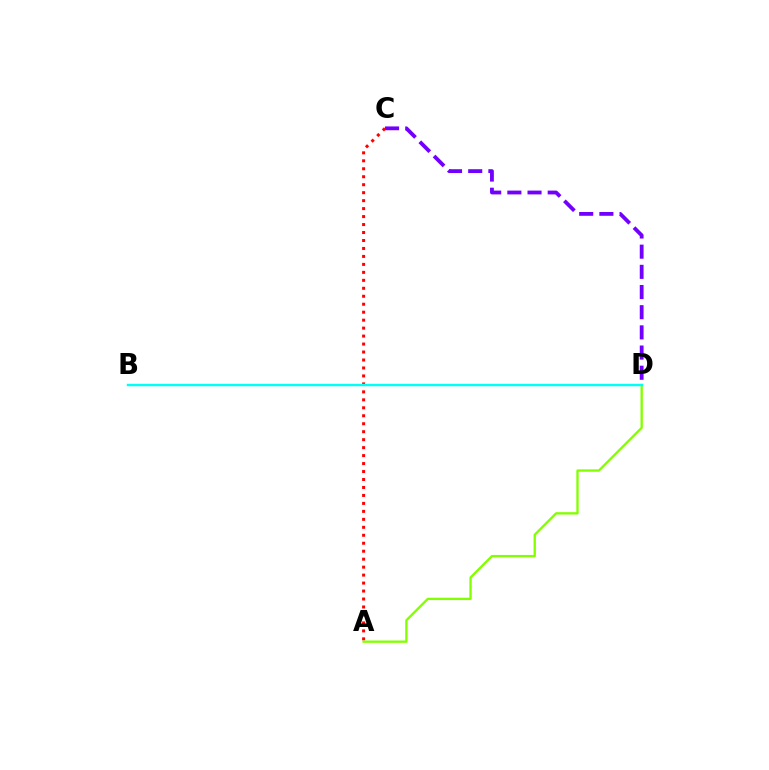{('C', 'D'): [{'color': '#7200ff', 'line_style': 'dashed', 'thickness': 2.74}], ('A', 'C'): [{'color': '#ff0000', 'line_style': 'dotted', 'thickness': 2.16}], ('A', 'D'): [{'color': '#84ff00', 'line_style': 'solid', 'thickness': 1.68}], ('B', 'D'): [{'color': '#00fff6', 'line_style': 'solid', 'thickness': 1.75}]}